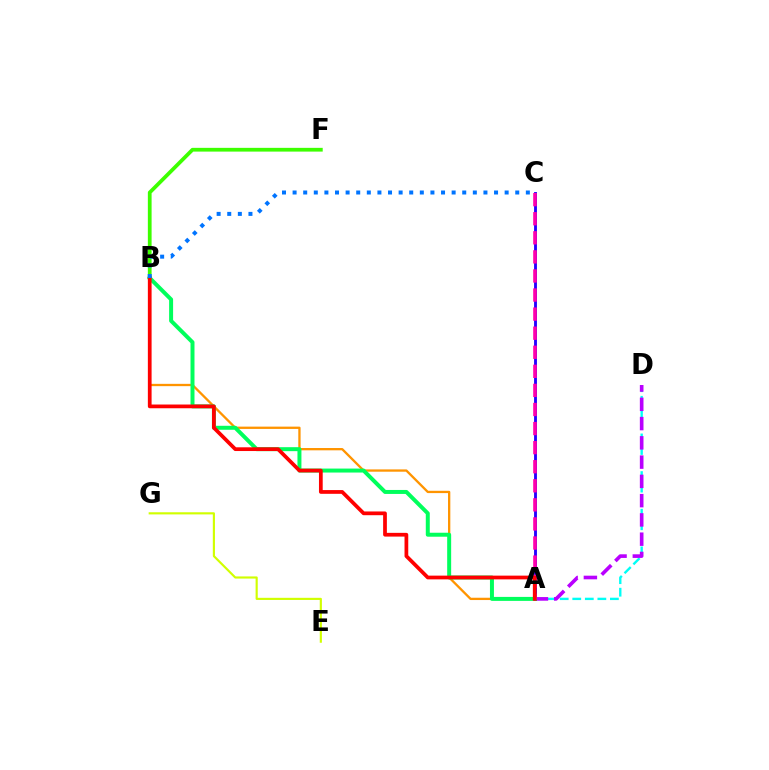{('A', 'D'): [{'color': '#00fff6', 'line_style': 'dashed', 'thickness': 1.7}, {'color': '#b900ff', 'line_style': 'dashed', 'thickness': 2.62}], ('A', 'B'): [{'color': '#ff9400', 'line_style': 'solid', 'thickness': 1.66}, {'color': '#00ff5c', 'line_style': 'solid', 'thickness': 2.86}, {'color': '#ff0000', 'line_style': 'solid', 'thickness': 2.69}], ('A', 'C'): [{'color': '#2500ff', 'line_style': 'solid', 'thickness': 2.06}, {'color': '#ff00ac', 'line_style': 'dashed', 'thickness': 2.59}], ('B', 'F'): [{'color': '#3dff00', 'line_style': 'solid', 'thickness': 2.7}], ('E', 'G'): [{'color': '#d1ff00', 'line_style': 'solid', 'thickness': 1.55}], ('B', 'C'): [{'color': '#0074ff', 'line_style': 'dotted', 'thickness': 2.88}]}